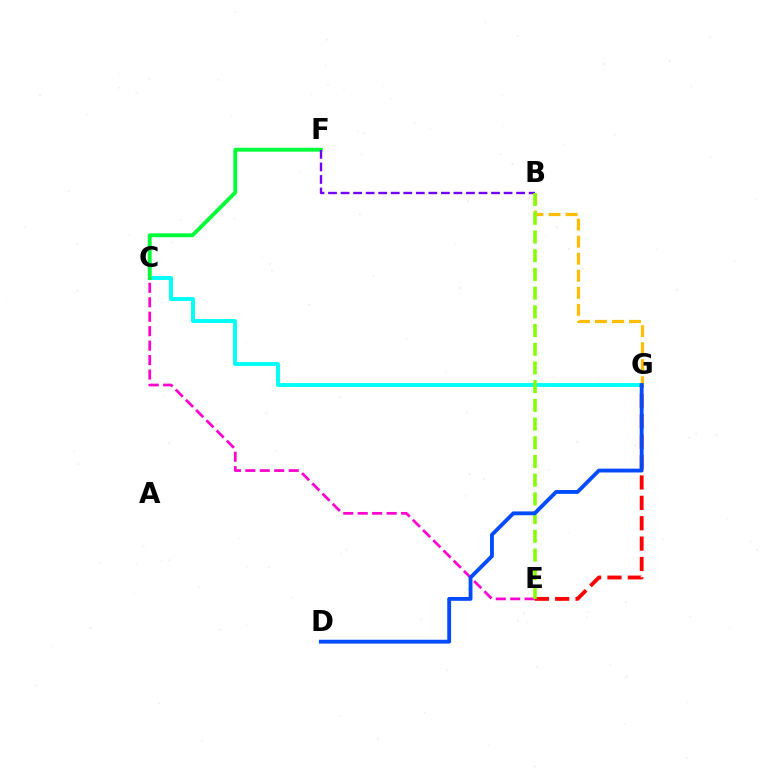{('C', 'G'): [{'color': '#00fff6', 'line_style': 'solid', 'thickness': 2.81}], ('E', 'G'): [{'color': '#ff0000', 'line_style': 'dashed', 'thickness': 2.77}], ('C', 'F'): [{'color': '#00ff39', 'line_style': 'solid', 'thickness': 2.78}], ('C', 'E'): [{'color': '#ff00cf', 'line_style': 'dashed', 'thickness': 1.96}], ('B', 'G'): [{'color': '#ffbd00', 'line_style': 'dashed', 'thickness': 2.32}], ('B', 'F'): [{'color': '#7200ff', 'line_style': 'dashed', 'thickness': 1.7}], ('B', 'E'): [{'color': '#84ff00', 'line_style': 'dashed', 'thickness': 2.54}], ('D', 'G'): [{'color': '#004bff', 'line_style': 'solid', 'thickness': 2.76}]}